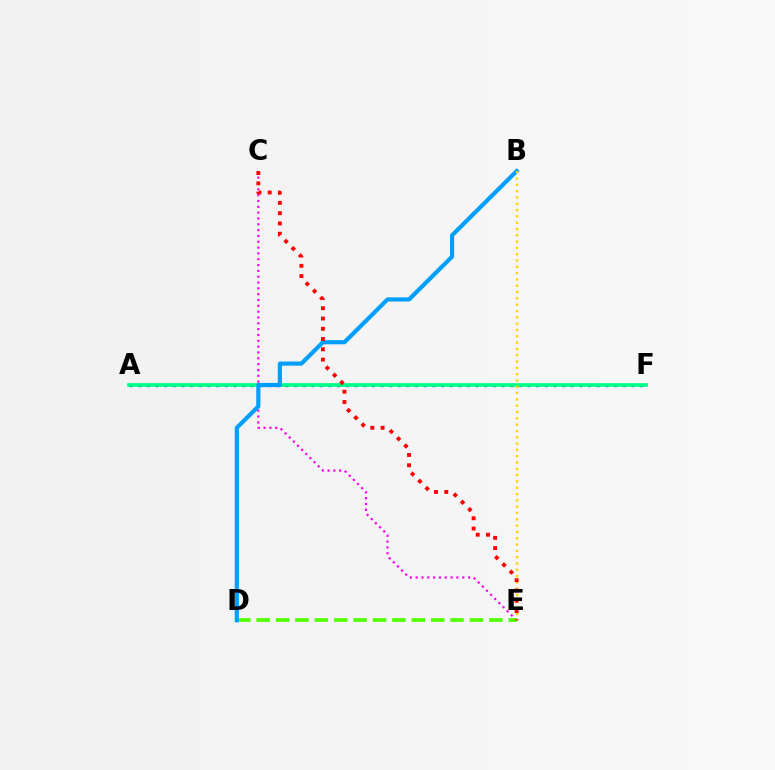{('C', 'E'): [{'color': '#ff00ed', 'line_style': 'dotted', 'thickness': 1.58}, {'color': '#ff0000', 'line_style': 'dotted', 'thickness': 2.79}], ('D', 'E'): [{'color': '#4fff00', 'line_style': 'dashed', 'thickness': 2.63}], ('A', 'F'): [{'color': '#3700ff', 'line_style': 'dotted', 'thickness': 2.35}, {'color': '#00ff86', 'line_style': 'solid', 'thickness': 2.66}], ('B', 'D'): [{'color': '#009eff', 'line_style': 'solid', 'thickness': 2.99}], ('B', 'E'): [{'color': '#ffd500', 'line_style': 'dotted', 'thickness': 1.71}]}